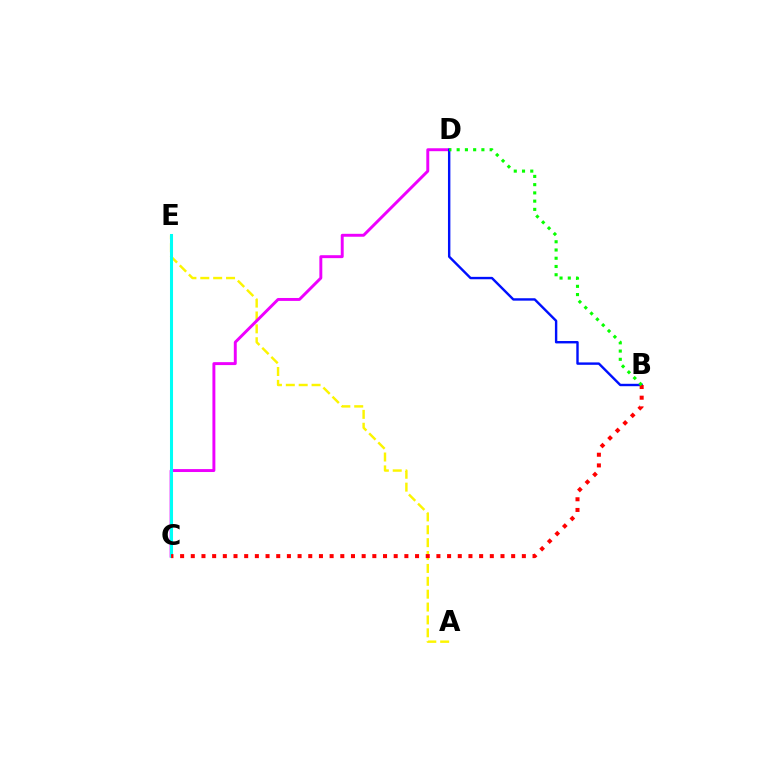{('A', 'E'): [{'color': '#fcf500', 'line_style': 'dashed', 'thickness': 1.75}], ('C', 'D'): [{'color': '#ee00ff', 'line_style': 'solid', 'thickness': 2.11}], ('C', 'E'): [{'color': '#00fff6', 'line_style': 'solid', 'thickness': 2.19}], ('B', 'D'): [{'color': '#0010ff', 'line_style': 'solid', 'thickness': 1.73}, {'color': '#08ff00', 'line_style': 'dotted', 'thickness': 2.24}], ('B', 'C'): [{'color': '#ff0000', 'line_style': 'dotted', 'thickness': 2.9}]}